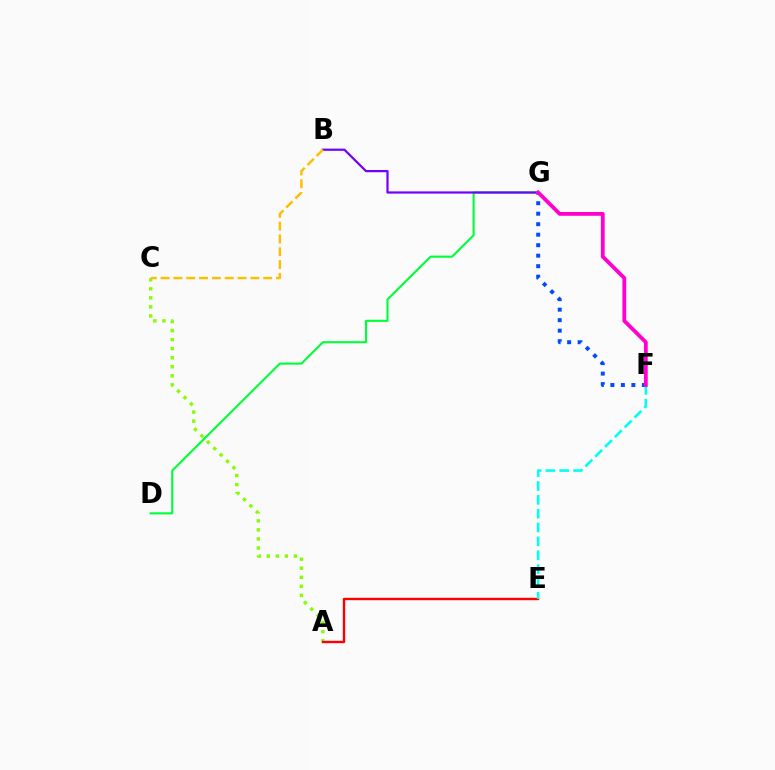{('F', 'G'): [{'color': '#004bff', 'line_style': 'dotted', 'thickness': 2.85}, {'color': '#ff00cf', 'line_style': 'solid', 'thickness': 2.73}], ('D', 'G'): [{'color': '#00ff39', 'line_style': 'solid', 'thickness': 1.52}], ('A', 'C'): [{'color': '#84ff00', 'line_style': 'dotted', 'thickness': 2.46}], ('A', 'E'): [{'color': '#ff0000', 'line_style': 'solid', 'thickness': 1.71}], ('B', 'G'): [{'color': '#7200ff', 'line_style': 'solid', 'thickness': 1.59}], ('B', 'C'): [{'color': '#ffbd00', 'line_style': 'dashed', 'thickness': 1.74}], ('E', 'F'): [{'color': '#00fff6', 'line_style': 'dashed', 'thickness': 1.88}]}